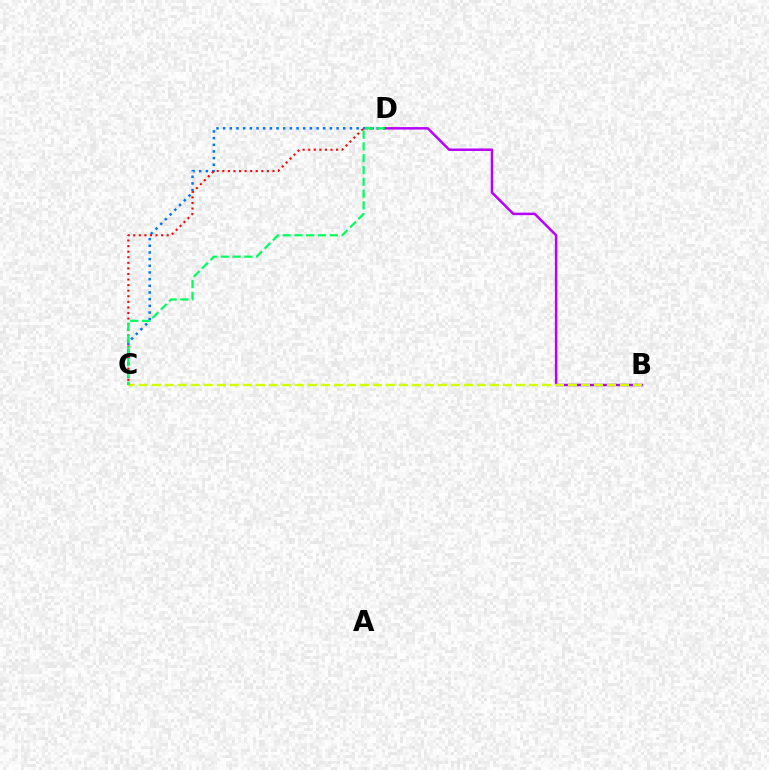{('B', 'D'): [{'color': '#b900ff', 'line_style': 'solid', 'thickness': 1.8}], ('C', 'D'): [{'color': '#0074ff', 'line_style': 'dotted', 'thickness': 1.81}, {'color': '#ff0000', 'line_style': 'dotted', 'thickness': 1.51}, {'color': '#00ff5c', 'line_style': 'dashed', 'thickness': 1.6}], ('B', 'C'): [{'color': '#d1ff00', 'line_style': 'dashed', 'thickness': 1.77}]}